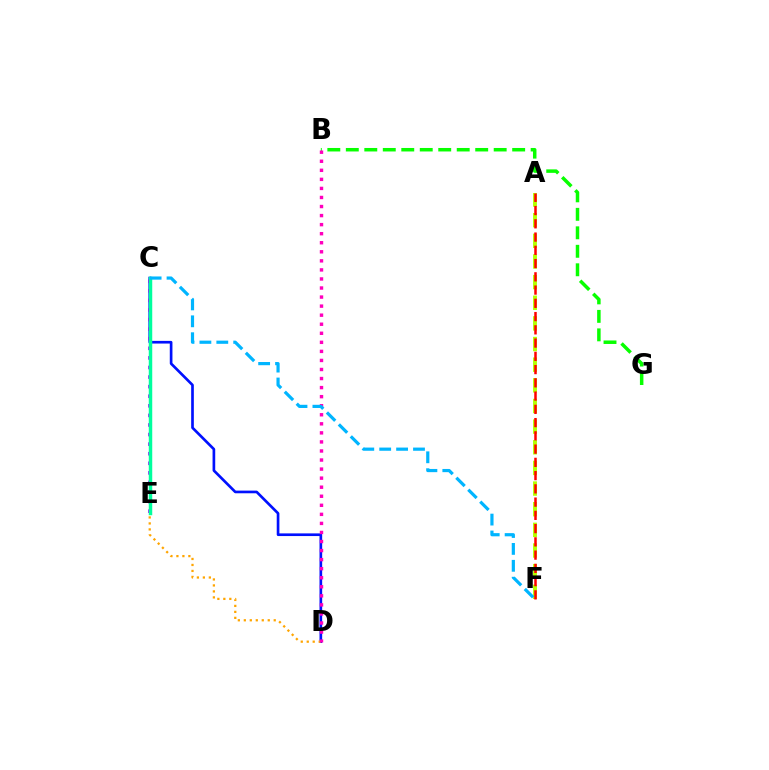{('C', 'D'): [{'color': '#0010ff', 'line_style': 'solid', 'thickness': 1.92}], ('C', 'E'): [{'color': '#9b00ff', 'line_style': 'dotted', 'thickness': 2.6}, {'color': '#00ff9d', 'line_style': 'solid', 'thickness': 2.5}], ('B', 'G'): [{'color': '#08ff00', 'line_style': 'dashed', 'thickness': 2.51}], ('D', 'E'): [{'color': '#ffa500', 'line_style': 'dotted', 'thickness': 1.63}], ('A', 'F'): [{'color': '#b3ff00', 'line_style': 'dashed', 'thickness': 2.8}, {'color': '#ff0000', 'line_style': 'dashed', 'thickness': 1.8}], ('B', 'D'): [{'color': '#ff00bd', 'line_style': 'dotted', 'thickness': 2.46}], ('C', 'F'): [{'color': '#00b5ff', 'line_style': 'dashed', 'thickness': 2.3}]}